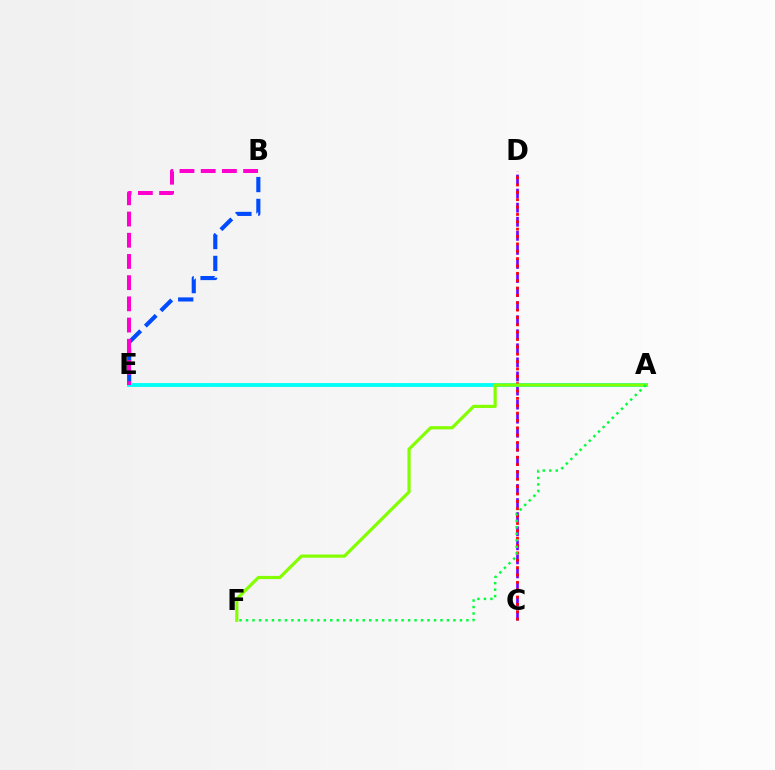{('C', 'D'): [{'color': '#7200ff', 'line_style': 'dashed', 'thickness': 1.91}, {'color': '#ff0000', 'line_style': 'dotted', 'thickness': 2.0}], ('B', 'E'): [{'color': '#004bff', 'line_style': 'dashed', 'thickness': 2.97}, {'color': '#ff00cf', 'line_style': 'dashed', 'thickness': 2.88}], ('A', 'E'): [{'color': '#ffbd00', 'line_style': 'dotted', 'thickness': 1.67}, {'color': '#00fff6', 'line_style': 'solid', 'thickness': 2.77}], ('A', 'F'): [{'color': '#84ff00', 'line_style': 'solid', 'thickness': 2.29}, {'color': '#00ff39', 'line_style': 'dotted', 'thickness': 1.76}]}